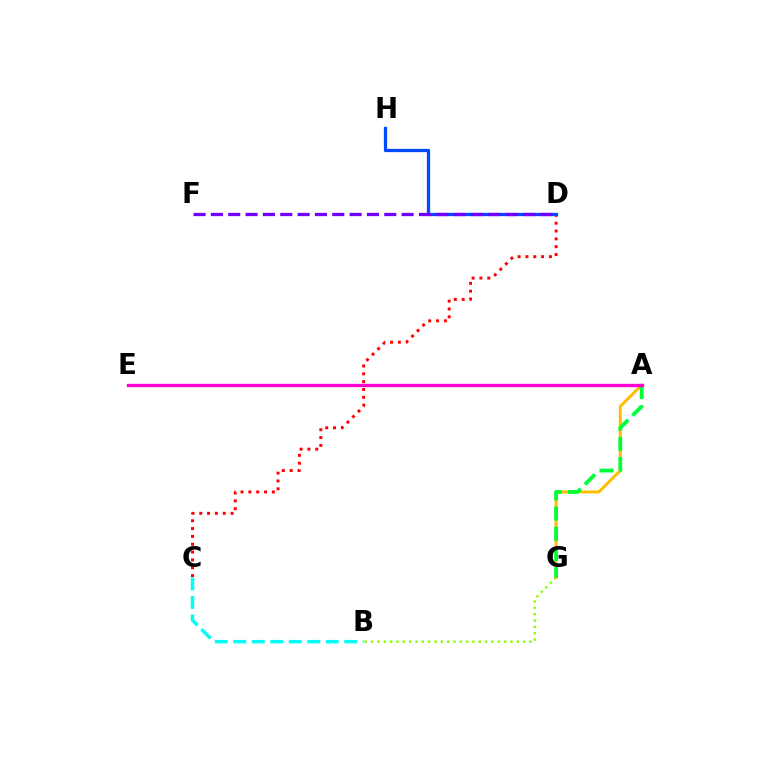{('C', 'D'): [{'color': '#ff0000', 'line_style': 'dotted', 'thickness': 2.13}], ('B', 'G'): [{'color': '#84ff00', 'line_style': 'dotted', 'thickness': 1.72}], ('A', 'G'): [{'color': '#ffbd00', 'line_style': 'solid', 'thickness': 2.15}, {'color': '#00ff39', 'line_style': 'dashed', 'thickness': 2.75}], ('A', 'E'): [{'color': '#ff00cf', 'line_style': 'solid', 'thickness': 2.4}], ('D', 'H'): [{'color': '#004bff', 'line_style': 'solid', 'thickness': 2.35}], ('D', 'F'): [{'color': '#7200ff', 'line_style': 'dashed', 'thickness': 2.36}], ('B', 'C'): [{'color': '#00fff6', 'line_style': 'dashed', 'thickness': 2.51}]}